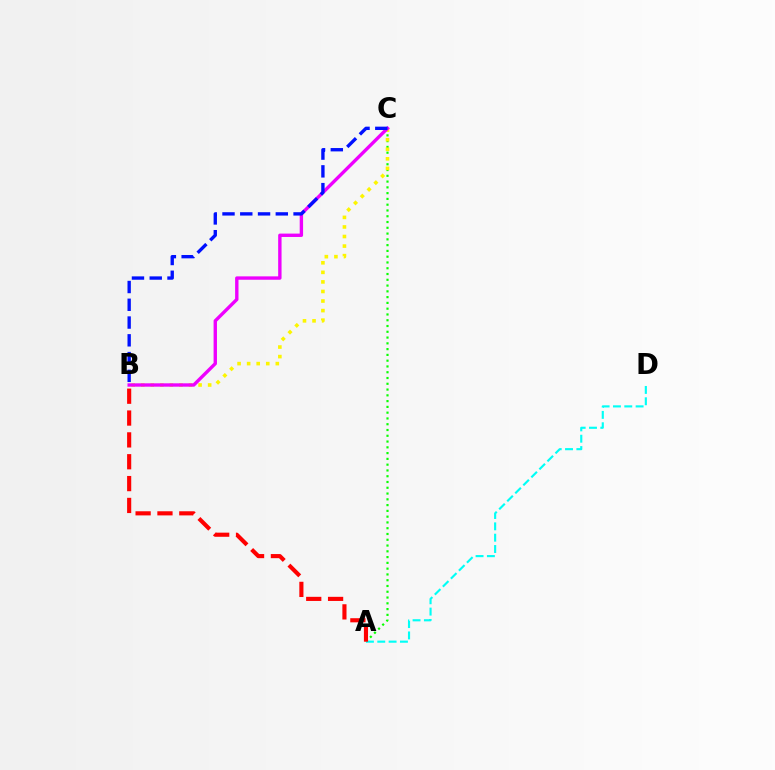{('A', 'C'): [{'color': '#08ff00', 'line_style': 'dotted', 'thickness': 1.57}], ('A', 'D'): [{'color': '#00fff6', 'line_style': 'dashed', 'thickness': 1.54}], ('B', 'C'): [{'color': '#fcf500', 'line_style': 'dotted', 'thickness': 2.6}, {'color': '#ee00ff', 'line_style': 'solid', 'thickness': 2.43}, {'color': '#0010ff', 'line_style': 'dashed', 'thickness': 2.41}], ('A', 'B'): [{'color': '#ff0000', 'line_style': 'dashed', 'thickness': 2.97}]}